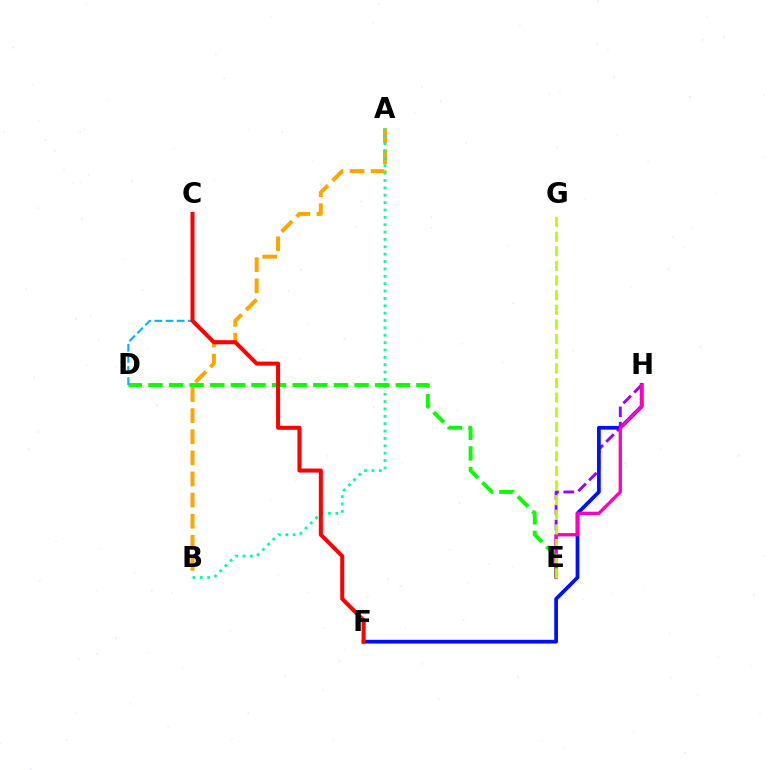{('A', 'B'): [{'color': '#ffa500', 'line_style': 'dashed', 'thickness': 2.87}, {'color': '#00ff9d', 'line_style': 'dotted', 'thickness': 2.0}], ('E', 'H'): [{'color': '#9b00ff', 'line_style': 'dashed', 'thickness': 2.07}, {'color': '#ff00bd', 'line_style': 'solid', 'thickness': 2.35}], ('F', 'H'): [{'color': '#0010ff', 'line_style': 'solid', 'thickness': 2.69}], ('D', 'E'): [{'color': '#08ff00', 'line_style': 'dashed', 'thickness': 2.8}], ('C', 'D'): [{'color': '#00b5ff', 'line_style': 'dashed', 'thickness': 1.51}], ('C', 'F'): [{'color': '#ff0000', 'line_style': 'solid', 'thickness': 2.89}], ('E', 'G'): [{'color': '#b3ff00', 'line_style': 'dashed', 'thickness': 1.99}]}